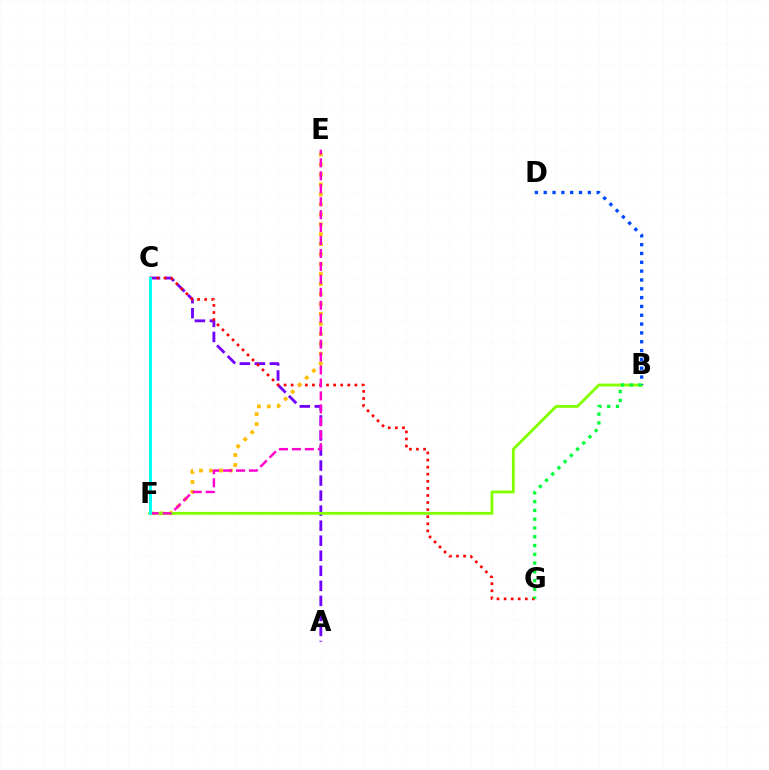{('A', 'C'): [{'color': '#7200ff', 'line_style': 'dashed', 'thickness': 2.04}], ('C', 'G'): [{'color': '#ff0000', 'line_style': 'dotted', 'thickness': 1.92}], ('E', 'F'): [{'color': '#ffbd00', 'line_style': 'dotted', 'thickness': 2.71}, {'color': '#ff00cf', 'line_style': 'dashed', 'thickness': 1.76}], ('B', 'F'): [{'color': '#84ff00', 'line_style': 'solid', 'thickness': 2.06}], ('B', 'D'): [{'color': '#004bff', 'line_style': 'dotted', 'thickness': 2.4}], ('B', 'G'): [{'color': '#00ff39', 'line_style': 'dotted', 'thickness': 2.38}], ('C', 'F'): [{'color': '#00fff6', 'line_style': 'solid', 'thickness': 2.12}]}